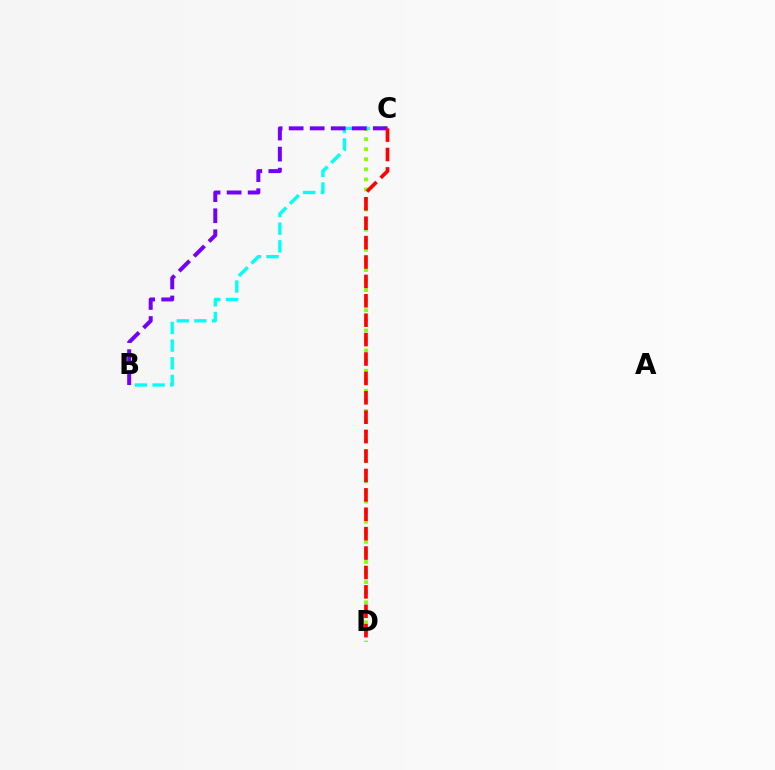{('C', 'D'): [{'color': '#84ff00', 'line_style': 'dotted', 'thickness': 2.74}, {'color': '#ff0000', 'line_style': 'dashed', 'thickness': 2.64}], ('B', 'C'): [{'color': '#00fff6', 'line_style': 'dashed', 'thickness': 2.4}, {'color': '#7200ff', 'line_style': 'dashed', 'thickness': 2.86}]}